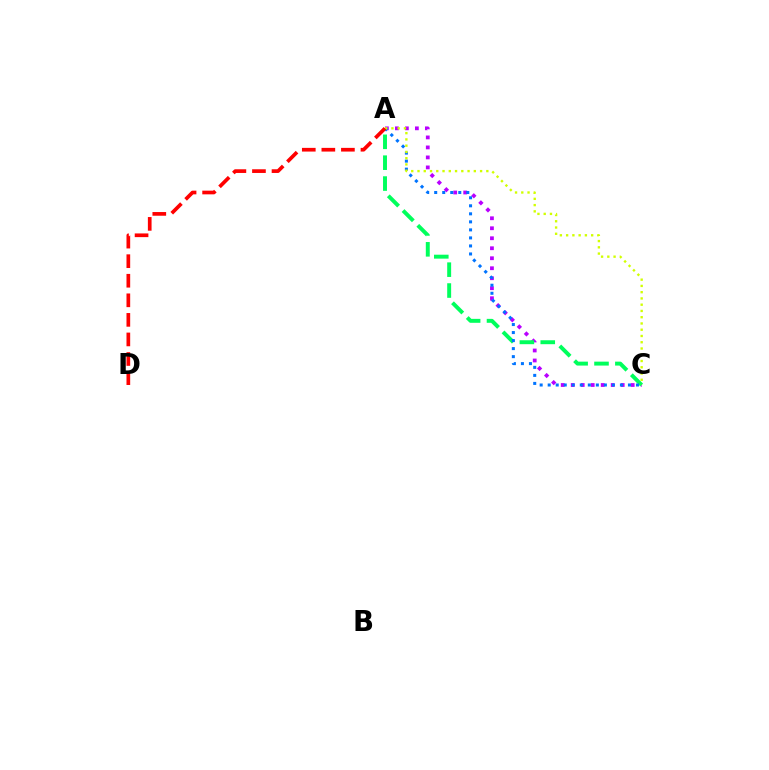{('A', 'C'): [{'color': '#b900ff', 'line_style': 'dotted', 'thickness': 2.72}, {'color': '#00ff5c', 'line_style': 'dashed', 'thickness': 2.84}, {'color': '#0074ff', 'line_style': 'dotted', 'thickness': 2.18}, {'color': '#d1ff00', 'line_style': 'dotted', 'thickness': 1.7}], ('A', 'D'): [{'color': '#ff0000', 'line_style': 'dashed', 'thickness': 2.66}]}